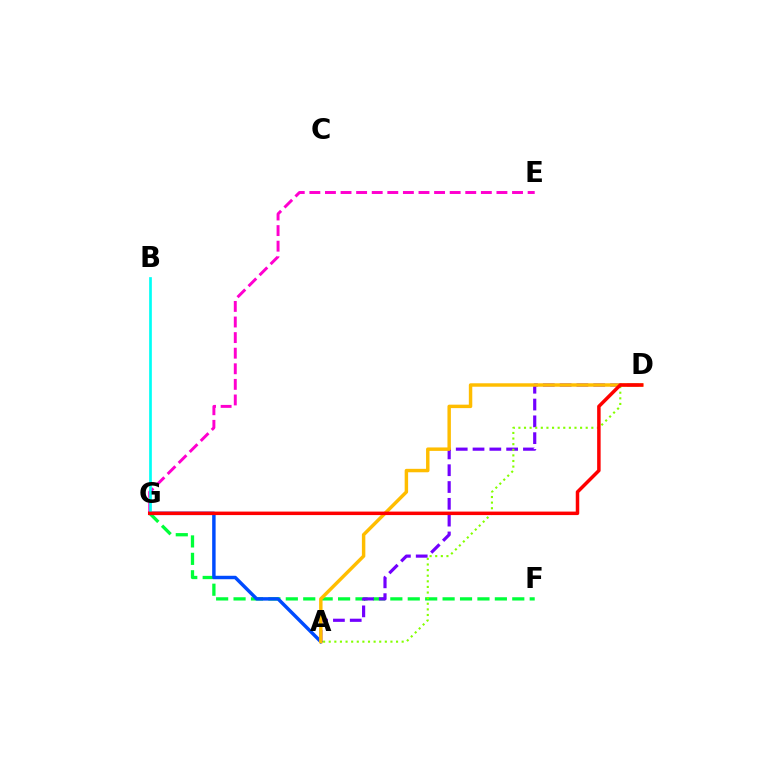{('F', 'G'): [{'color': '#00ff39', 'line_style': 'dashed', 'thickness': 2.37}], ('A', 'G'): [{'color': '#004bff', 'line_style': 'solid', 'thickness': 2.49}], ('E', 'G'): [{'color': '#ff00cf', 'line_style': 'dashed', 'thickness': 2.12}], ('B', 'G'): [{'color': '#00fff6', 'line_style': 'solid', 'thickness': 1.93}], ('A', 'D'): [{'color': '#7200ff', 'line_style': 'dashed', 'thickness': 2.28}, {'color': '#ffbd00', 'line_style': 'solid', 'thickness': 2.48}, {'color': '#84ff00', 'line_style': 'dotted', 'thickness': 1.52}], ('D', 'G'): [{'color': '#ff0000', 'line_style': 'solid', 'thickness': 2.51}]}